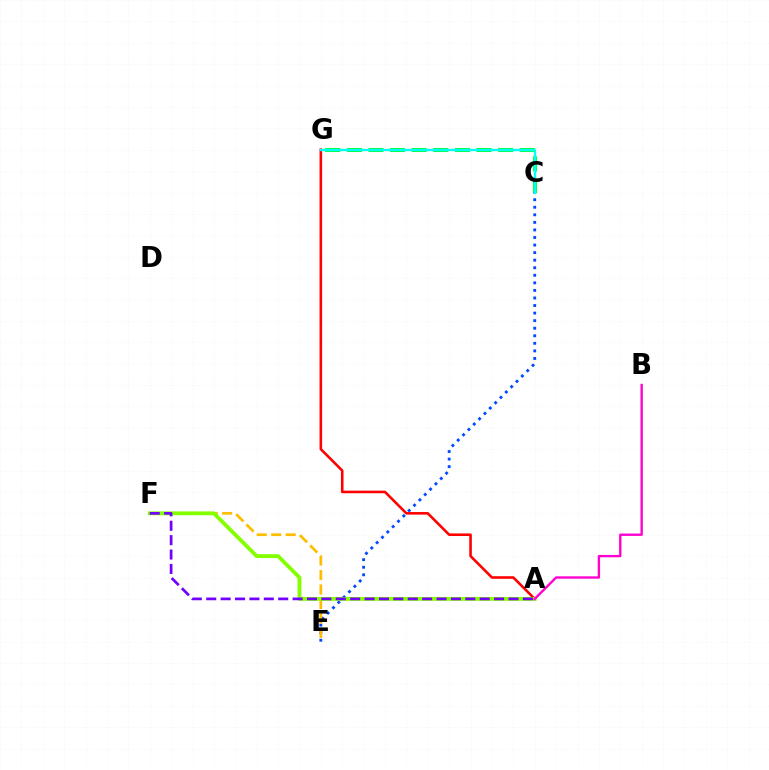{('C', 'G'): [{'color': '#00ff39', 'line_style': 'dashed', 'thickness': 2.94}, {'color': '#00fff6', 'line_style': 'solid', 'thickness': 1.67}], ('C', 'E'): [{'color': '#004bff', 'line_style': 'dotted', 'thickness': 2.05}], ('A', 'G'): [{'color': '#ff0000', 'line_style': 'solid', 'thickness': 1.86}], ('E', 'F'): [{'color': '#ffbd00', 'line_style': 'dashed', 'thickness': 1.97}], ('A', 'F'): [{'color': '#84ff00', 'line_style': 'solid', 'thickness': 2.76}, {'color': '#7200ff', 'line_style': 'dashed', 'thickness': 1.96}], ('A', 'B'): [{'color': '#ff00cf', 'line_style': 'solid', 'thickness': 1.7}]}